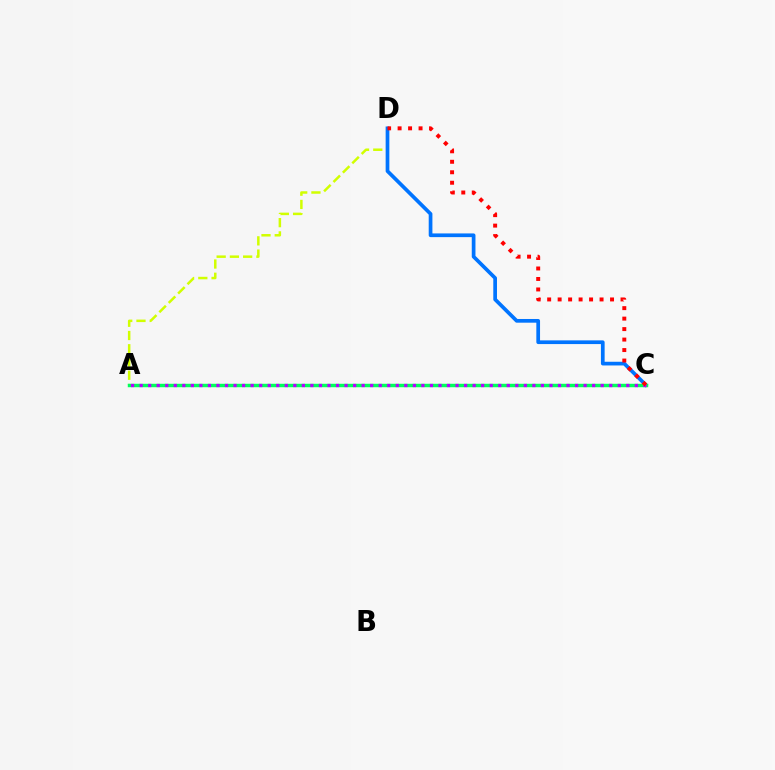{('A', 'D'): [{'color': '#d1ff00', 'line_style': 'dashed', 'thickness': 1.8}], ('C', 'D'): [{'color': '#0074ff', 'line_style': 'solid', 'thickness': 2.66}, {'color': '#ff0000', 'line_style': 'dotted', 'thickness': 2.85}], ('A', 'C'): [{'color': '#00ff5c', 'line_style': 'solid', 'thickness': 2.49}, {'color': '#b900ff', 'line_style': 'dotted', 'thickness': 2.32}]}